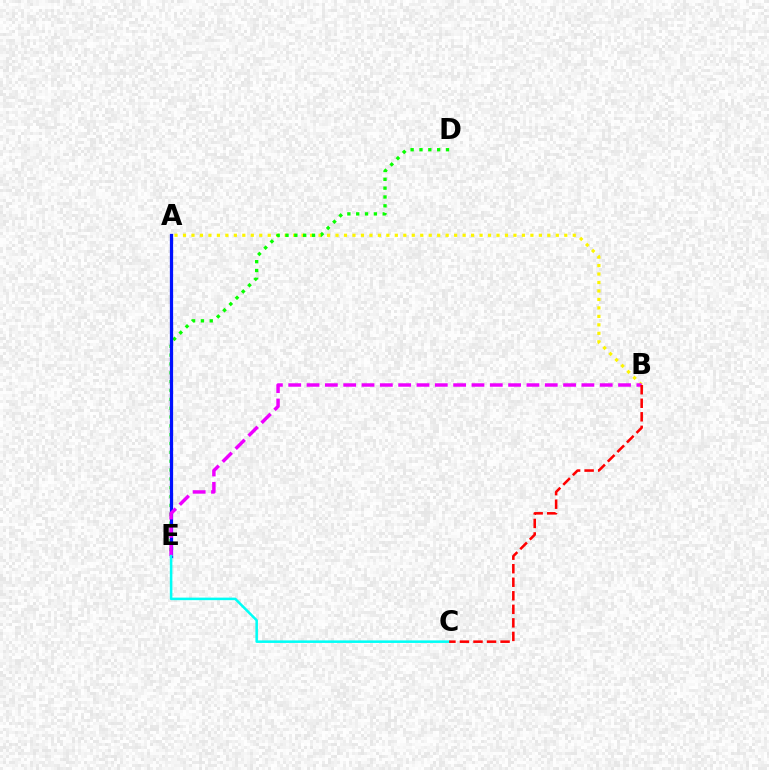{('A', 'B'): [{'color': '#fcf500', 'line_style': 'dotted', 'thickness': 2.3}], ('D', 'E'): [{'color': '#08ff00', 'line_style': 'dotted', 'thickness': 2.4}], ('A', 'E'): [{'color': '#0010ff', 'line_style': 'solid', 'thickness': 2.33}], ('B', 'E'): [{'color': '#ee00ff', 'line_style': 'dashed', 'thickness': 2.49}], ('C', 'E'): [{'color': '#00fff6', 'line_style': 'solid', 'thickness': 1.83}], ('B', 'C'): [{'color': '#ff0000', 'line_style': 'dashed', 'thickness': 1.84}]}